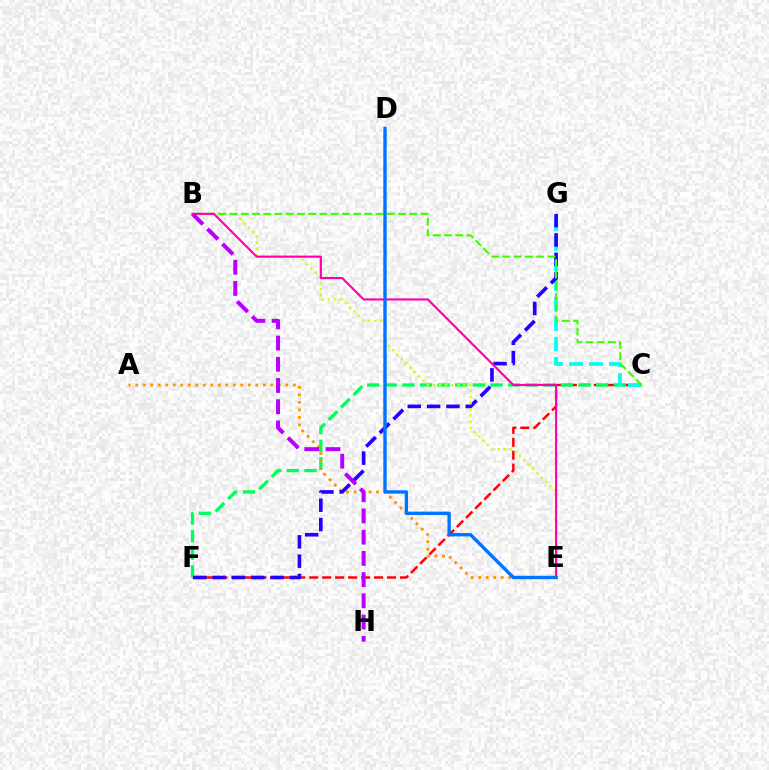{('C', 'F'): [{'color': '#ff0000', 'line_style': 'dashed', 'thickness': 1.76}, {'color': '#00ff5c', 'line_style': 'dashed', 'thickness': 2.39}], ('A', 'E'): [{'color': '#ff9400', 'line_style': 'dotted', 'thickness': 2.04}], ('C', 'G'): [{'color': '#00fff6', 'line_style': 'dashed', 'thickness': 2.72}], ('F', 'G'): [{'color': '#2500ff', 'line_style': 'dashed', 'thickness': 2.63}], ('B', 'E'): [{'color': '#d1ff00', 'line_style': 'dotted', 'thickness': 1.66}, {'color': '#ff00ac', 'line_style': 'solid', 'thickness': 1.53}], ('B', 'C'): [{'color': '#3dff00', 'line_style': 'dashed', 'thickness': 1.53}], ('B', 'H'): [{'color': '#b900ff', 'line_style': 'dashed', 'thickness': 2.88}], ('D', 'E'): [{'color': '#0074ff', 'line_style': 'solid', 'thickness': 2.43}]}